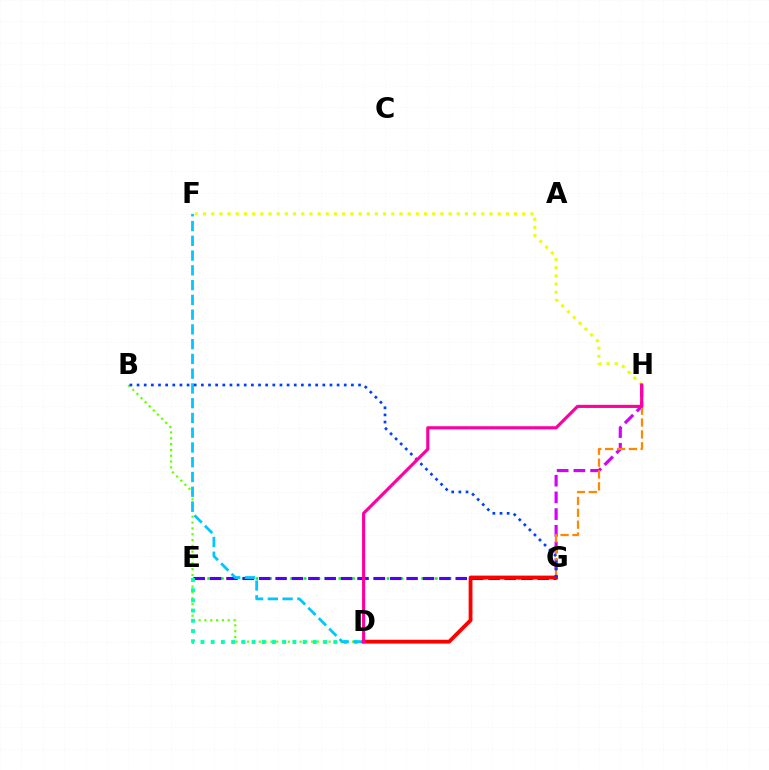{('E', 'G'): [{'color': '#00ff27', 'line_style': 'dotted', 'thickness': 1.88}, {'color': '#4f00ff', 'line_style': 'dashed', 'thickness': 2.22}], ('F', 'H'): [{'color': '#eeff00', 'line_style': 'dotted', 'thickness': 2.22}], ('B', 'D'): [{'color': '#66ff00', 'line_style': 'dotted', 'thickness': 1.58}], ('D', 'E'): [{'color': '#00ffaf', 'line_style': 'dotted', 'thickness': 2.78}], ('G', 'H'): [{'color': '#d600ff', 'line_style': 'dashed', 'thickness': 2.27}, {'color': '#ff8800', 'line_style': 'dashed', 'thickness': 1.61}], ('D', 'F'): [{'color': '#00c7ff', 'line_style': 'dashed', 'thickness': 2.01}], ('D', 'G'): [{'color': '#ff0000', 'line_style': 'solid', 'thickness': 2.75}], ('B', 'G'): [{'color': '#003fff', 'line_style': 'dotted', 'thickness': 1.94}], ('D', 'H'): [{'color': '#ff00a0', 'line_style': 'solid', 'thickness': 2.25}]}